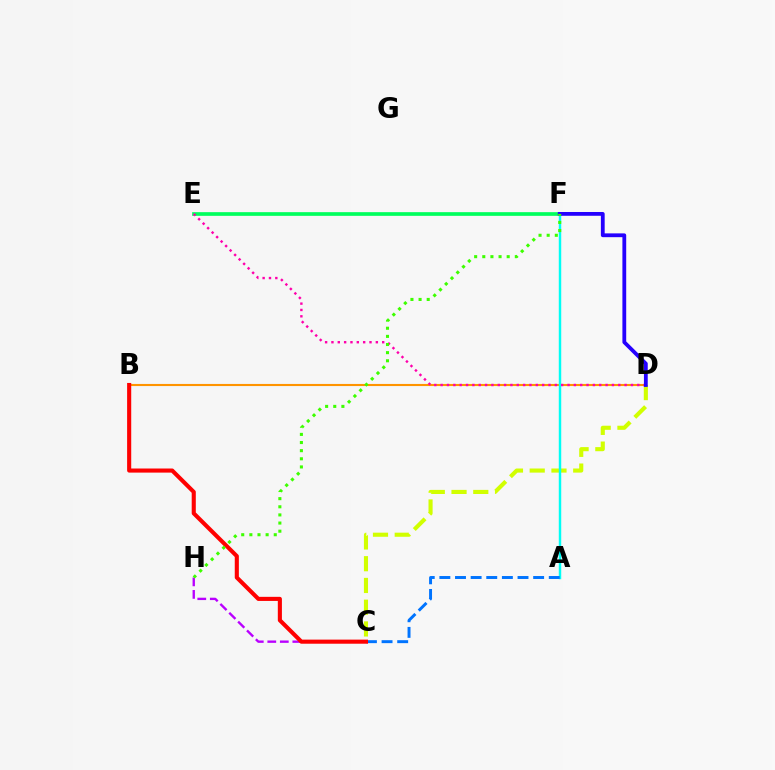{('C', 'H'): [{'color': '#b900ff', 'line_style': 'dashed', 'thickness': 1.7}], ('B', 'D'): [{'color': '#ff9400', 'line_style': 'solid', 'thickness': 1.52}], ('E', 'F'): [{'color': '#00ff5c', 'line_style': 'solid', 'thickness': 2.65}], ('C', 'D'): [{'color': '#d1ff00', 'line_style': 'dashed', 'thickness': 2.95}], ('A', 'F'): [{'color': '#00fff6', 'line_style': 'solid', 'thickness': 1.76}], ('D', 'E'): [{'color': '#ff00ac', 'line_style': 'dotted', 'thickness': 1.72}], ('A', 'C'): [{'color': '#0074ff', 'line_style': 'dashed', 'thickness': 2.12}], ('D', 'F'): [{'color': '#2500ff', 'line_style': 'solid', 'thickness': 2.73}], ('B', 'C'): [{'color': '#ff0000', 'line_style': 'solid', 'thickness': 2.95}], ('F', 'H'): [{'color': '#3dff00', 'line_style': 'dotted', 'thickness': 2.21}]}